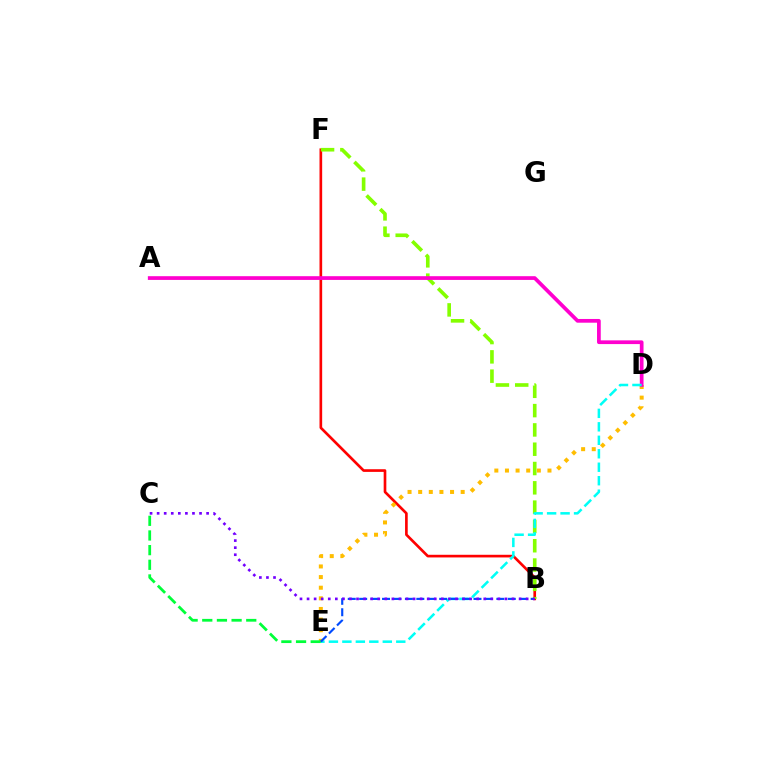{('B', 'F'): [{'color': '#ff0000', 'line_style': 'solid', 'thickness': 1.92}, {'color': '#84ff00', 'line_style': 'dashed', 'thickness': 2.62}], ('D', 'E'): [{'color': '#ffbd00', 'line_style': 'dotted', 'thickness': 2.89}, {'color': '#00fff6', 'line_style': 'dashed', 'thickness': 1.83}], ('A', 'D'): [{'color': '#ff00cf', 'line_style': 'solid', 'thickness': 2.68}], ('C', 'E'): [{'color': '#00ff39', 'line_style': 'dashed', 'thickness': 1.99}], ('B', 'E'): [{'color': '#004bff', 'line_style': 'dashed', 'thickness': 1.55}], ('B', 'C'): [{'color': '#7200ff', 'line_style': 'dotted', 'thickness': 1.92}]}